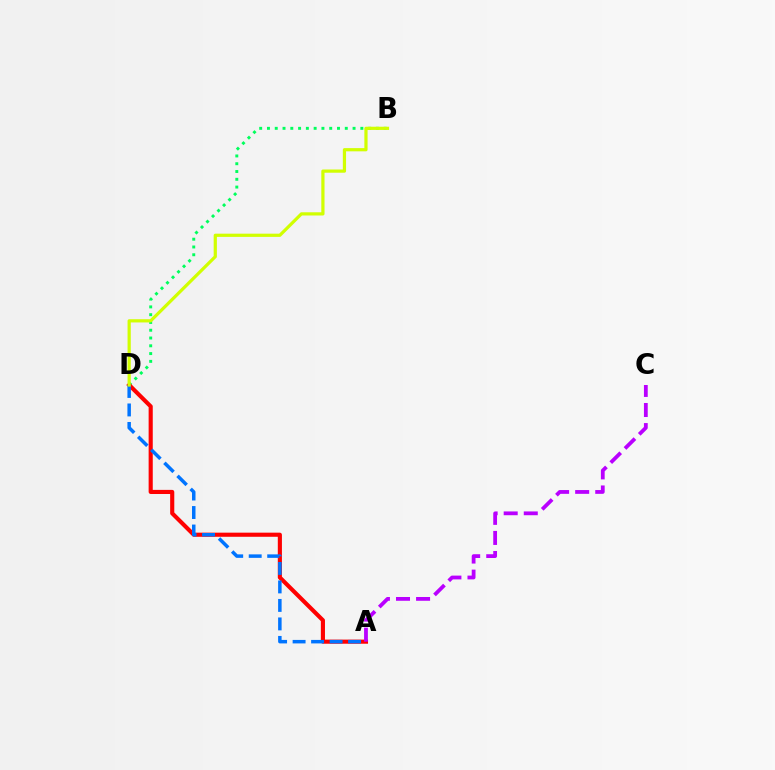{('B', 'D'): [{'color': '#00ff5c', 'line_style': 'dotted', 'thickness': 2.11}, {'color': '#d1ff00', 'line_style': 'solid', 'thickness': 2.31}], ('A', 'D'): [{'color': '#ff0000', 'line_style': 'solid', 'thickness': 2.97}, {'color': '#0074ff', 'line_style': 'dashed', 'thickness': 2.51}], ('A', 'C'): [{'color': '#b900ff', 'line_style': 'dashed', 'thickness': 2.73}]}